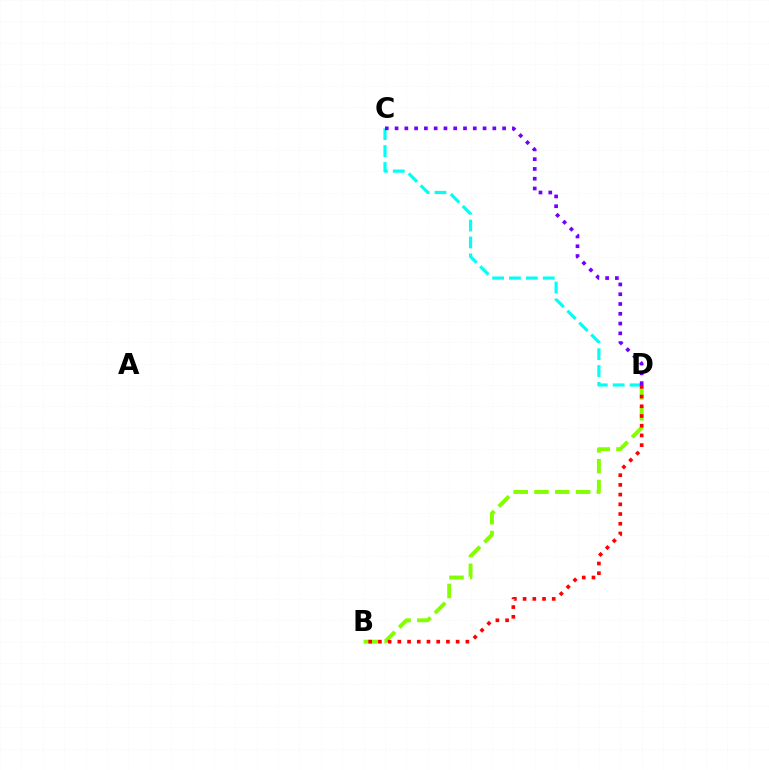{('B', 'D'): [{'color': '#84ff00', 'line_style': 'dashed', 'thickness': 2.82}, {'color': '#ff0000', 'line_style': 'dotted', 'thickness': 2.64}], ('C', 'D'): [{'color': '#00fff6', 'line_style': 'dashed', 'thickness': 2.29}, {'color': '#7200ff', 'line_style': 'dotted', 'thickness': 2.66}]}